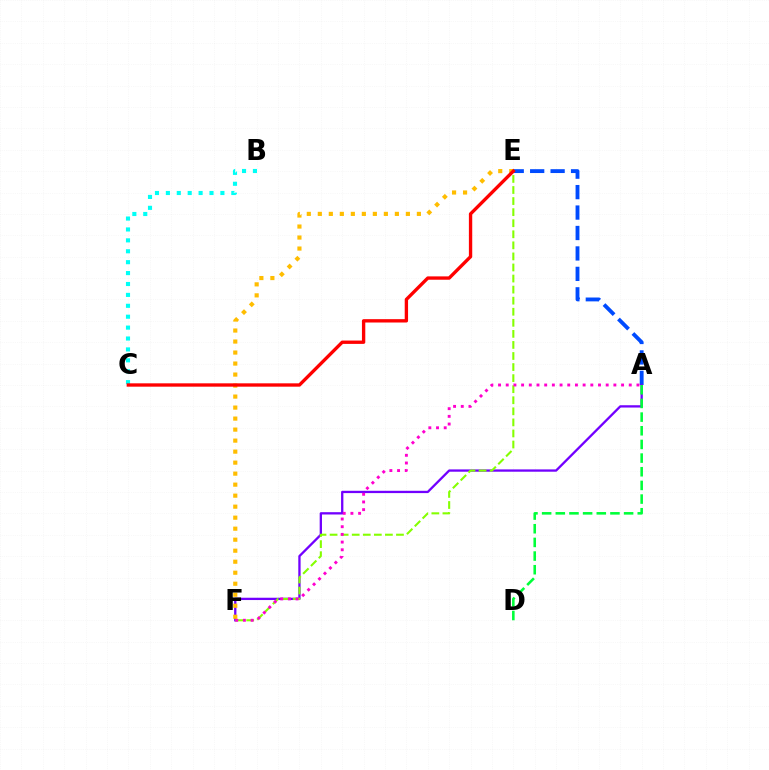{('A', 'E'): [{'color': '#004bff', 'line_style': 'dashed', 'thickness': 2.78}], ('A', 'F'): [{'color': '#7200ff', 'line_style': 'solid', 'thickness': 1.66}, {'color': '#ff00cf', 'line_style': 'dotted', 'thickness': 2.09}], ('B', 'C'): [{'color': '#00fff6', 'line_style': 'dotted', 'thickness': 2.96}], ('A', 'D'): [{'color': '#00ff39', 'line_style': 'dashed', 'thickness': 1.86}], ('E', 'F'): [{'color': '#84ff00', 'line_style': 'dashed', 'thickness': 1.5}, {'color': '#ffbd00', 'line_style': 'dotted', 'thickness': 2.99}], ('C', 'E'): [{'color': '#ff0000', 'line_style': 'solid', 'thickness': 2.41}]}